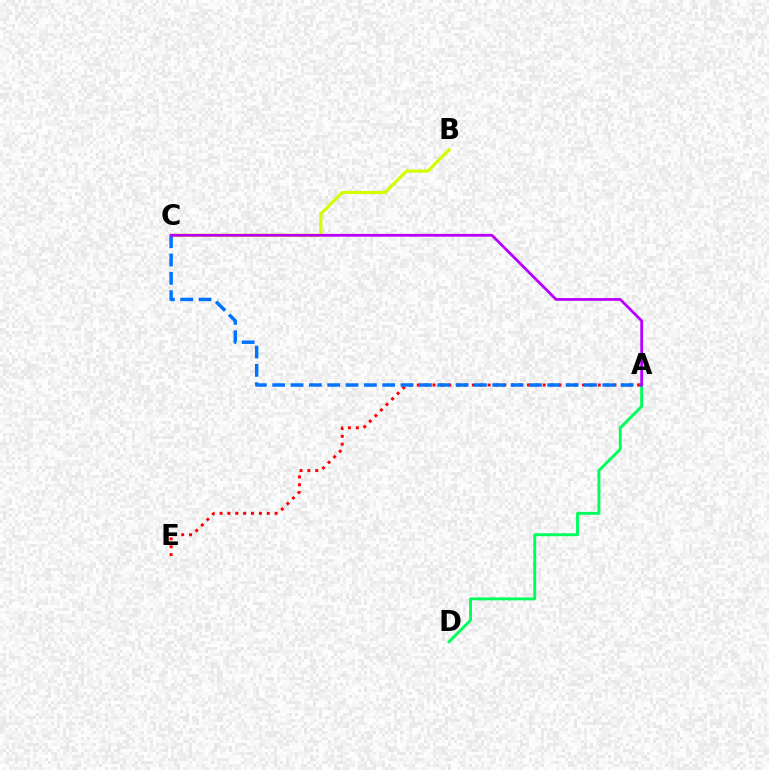{('A', 'E'): [{'color': '#ff0000', 'line_style': 'dotted', 'thickness': 2.14}], ('B', 'C'): [{'color': '#d1ff00', 'line_style': 'solid', 'thickness': 2.26}], ('A', 'D'): [{'color': '#00ff5c', 'line_style': 'solid', 'thickness': 2.1}], ('A', 'C'): [{'color': '#0074ff', 'line_style': 'dashed', 'thickness': 2.49}, {'color': '#b900ff', 'line_style': 'solid', 'thickness': 2.0}]}